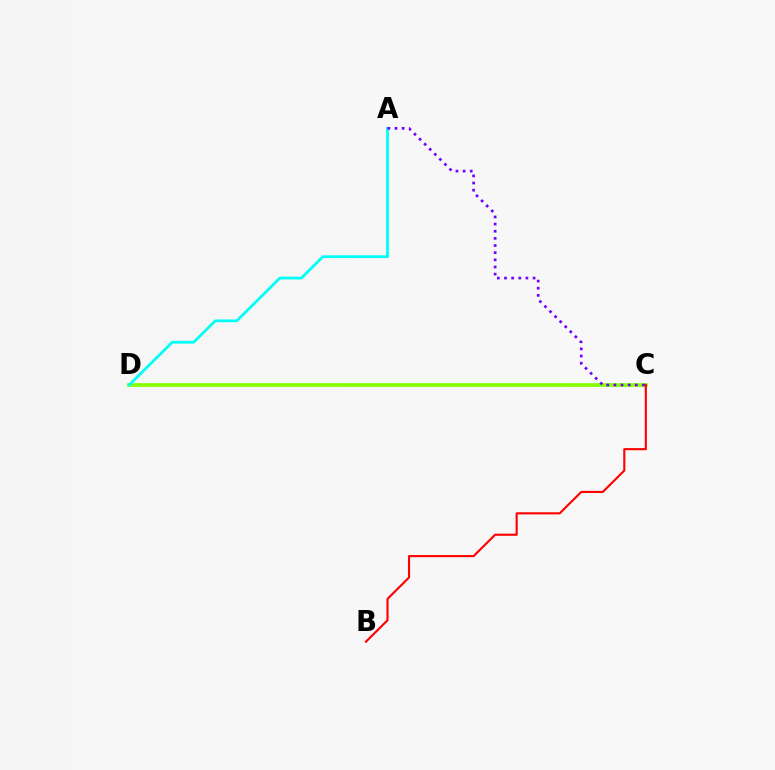{('C', 'D'): [{'color': '#84ff00', 'line_style': 'solid', 'thickness': 2.67}], ('A', 'D'): [{'color': '#00fff6', 'line_style': 'solid', 'thickness': 2.0}], ('B', 'C'): [{'color': '#ff0000', 'line_style': 'solid', 'thickness': 1.53}], ('A', 'C'): [{'color': '#7200ff', 'line_style': 'dotted', 'thickness': 1.94}]}